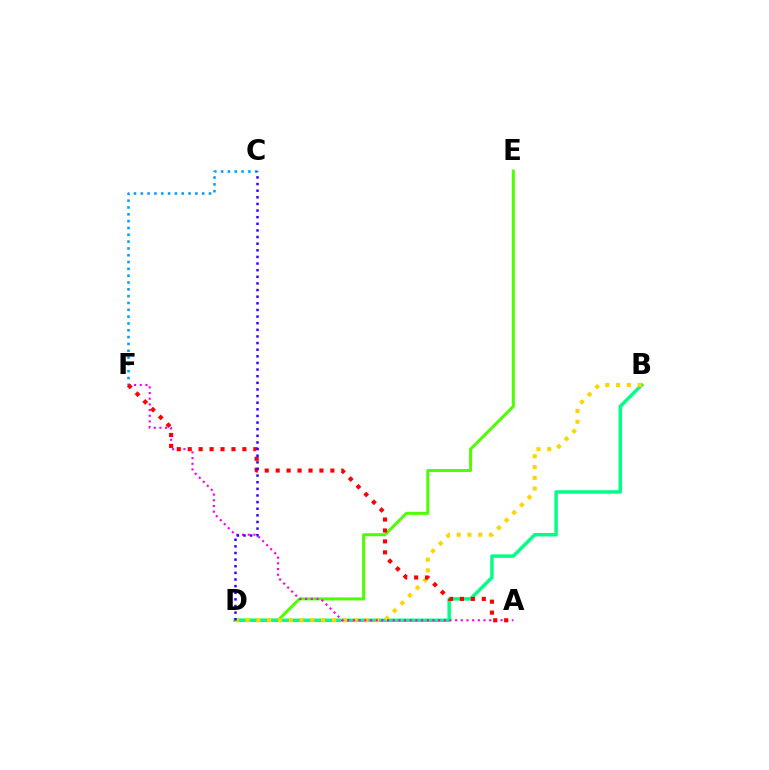{('D', 'E'): [{'color': '#4fff00', 'line_style': 'solid', 'thickness': 2.18}], ('B', 'D'): [{'color': '#00ff86', 'line_style': 'solid', 'thickness': 2.49}, {'color': '#ffd500', 'line_style': 'dotted', 'thickness': 2.93}], ('C', 'F'): [{'color': '#009eff', 'line_style': 'dotted', 'thickness': 1.85}], ('A', 'F'): [{'color': '#ff00ed', 'line_style': 'dotted', 'thickness': 1.54}, {'color': '#ff0000', 'line_style': 'dotted', 'thickness': 2.97}], ('C', 'D'): [{'color': '#3700ff', 'line_style': 'dotted', 'thickness': 1.8}]}